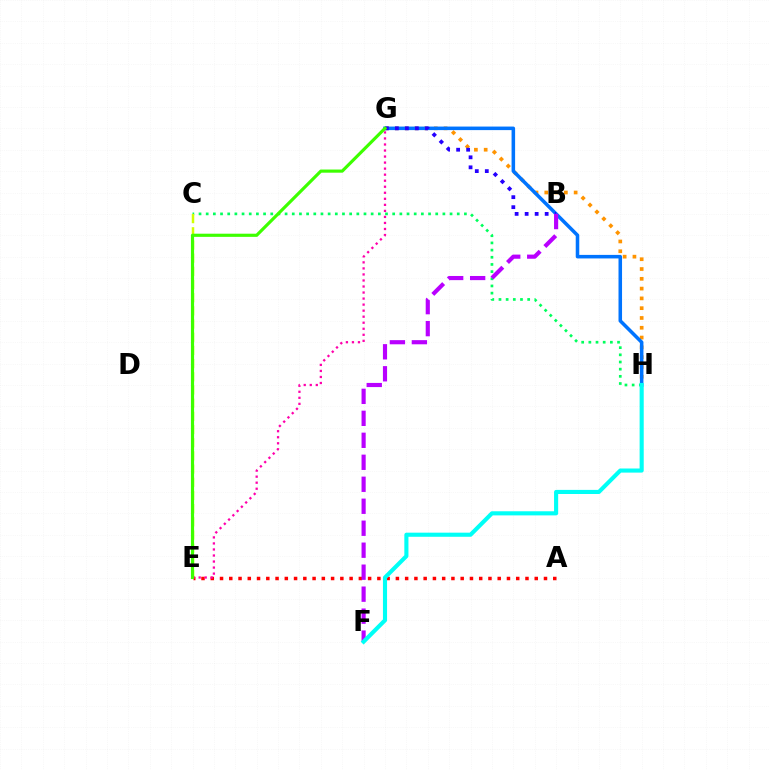{('G', 'H'): [{'color': '#ff9400', 'line_style': 'dotted', 'thickness': 2.66}, {'color': '#0074ff', 'line_style': 'solid', 'thickness': 2.55}], ('C', 'H'): [{'color': '#00ff5c', 'line_style': 'dotted', 'thickness': 1.95}], ('A', 'E'): [{'color': '#ff0000', 'line_style': 'dotted', 'thickness': 2.51}], ('B', 'G'): [{'color': '#2500ff', 'line_style': 'dotted', 'thickness': 2.72}], ('C', 'E'): [{'color': '#d1ff00', 'line_style': 'dashed', 'thickness': 1.79}], ('B', 'F'): [{'color': '#b900ff', 'line_style': 'dashed', 'thickness': 2.99}], ('F', 'H'): [{'color': '#00fff6', 'line_style': 'solid', 'thickness': 2.96}], ('E', 'G'): [{'color': '#ff00ac', 'line_style': 'dotted', 'thickness': 1.64}, {'color': '#3dff00', 'line_style': 'solid', 'thickness': 2.27}]}